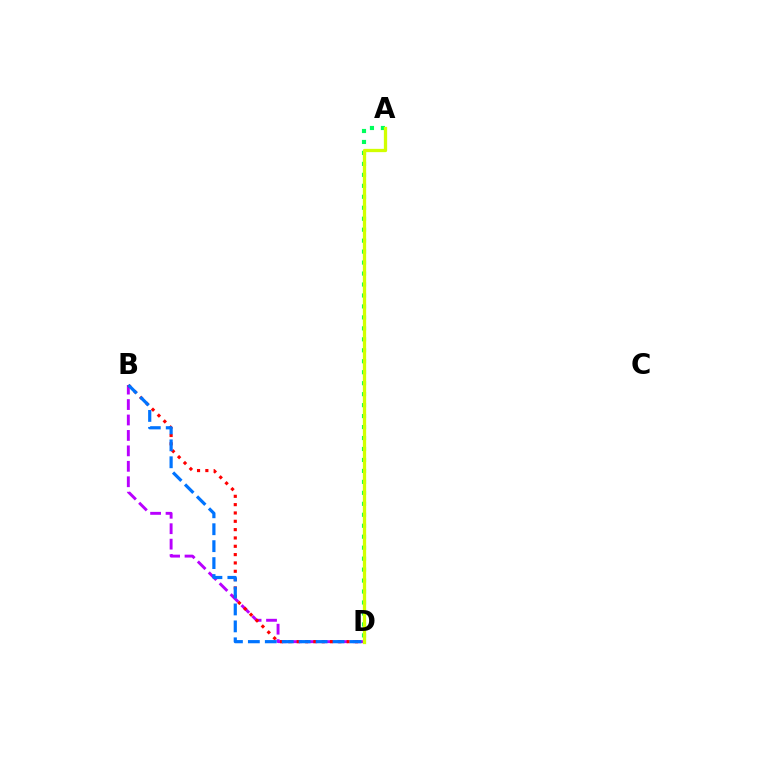{('B', 'D'): [{'color': '#b900ff', 'line_style': 'dashed', 'thickness': 2.1}, {'color': '#ff0000', 'line_style': 'dotted', 'thickness': 2.26}, {'color': '#0074ff', 'line_style': 'dashed', 'thickness': 2.3}], ('A', 'D'): [{'color': '#00ff5c', 'line_style': 'dotted', 'thickness': 2.98}, {'color': '#d1ff00', 'line_style': 'solid', 'thickness': 2.37}]}